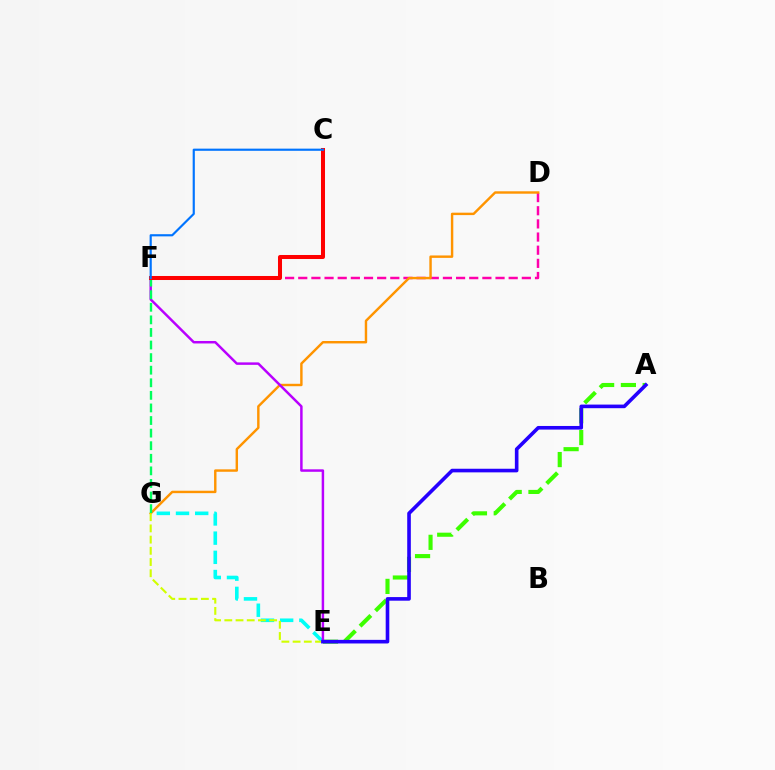{('E', 'G'): [{'color': '#00fff6', 'line_style': 'dashed', 'thickness': 2.61}, {'color': '#d1ff00', 'line_style': 'dashed', 'thickness': 1.52}], ('D', 'F'): [{'color': '#ff00ac', 'line_style': 'dashed', 'thickness': 1.79}], ('D', 'G'): [{'color': '#ff9400', 'line_style': 'solid', 'thickness': 1.75}], ('A', 'E'): [{'color': '#3dff00', 'line_style': 'dashed', 'thickness': 2.96}, {'color': '#2500ff', 'line_style': 'solid', 'thickness': 2.6}], ('E', 'F'): [{'color': '#b900ff', 'line_style': 'solid', 'thickness': 1.78}], ('F', 'G'): [{'color': '#00ff5c', 'line_style': 'dashed', 'thickness': 1.71}], ('C', 'F'): [{'color': '#ff0000', 'line_style': 'solid', 'thickness': 2.9}, {'color': '#0074ff', 'line_style': 'solid', 'thickness': 1.56}]}